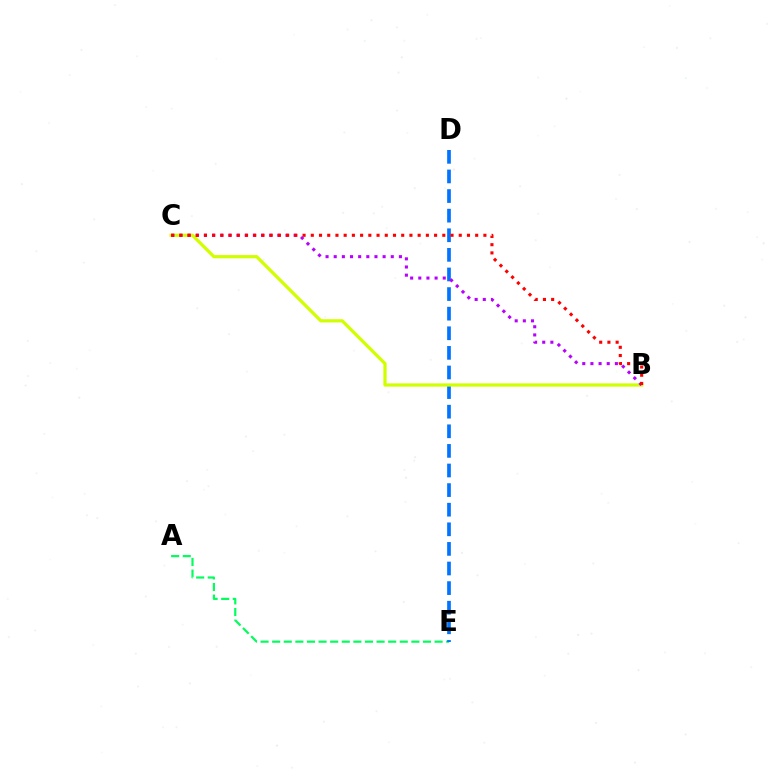{('A', 'E'): [{'color': '#00ff5c', 'line_style': 'dashed', 'thickness': 1.58}], ('D', 'E'): [{'color': '#0074ff', 'line_style': 'dashed', 'thickness': 2.66}], ('B', 'C'): [{'color': '#d1ff00', 'line_style': 'solid', 'thickness': 2.33}, {'color': '#b900ff', 'line_style': 'dotted', 'thickness': 2.21}, {'color': '#ff0000', 'line_style': 'dotted', 'thickness': 2.23}]}